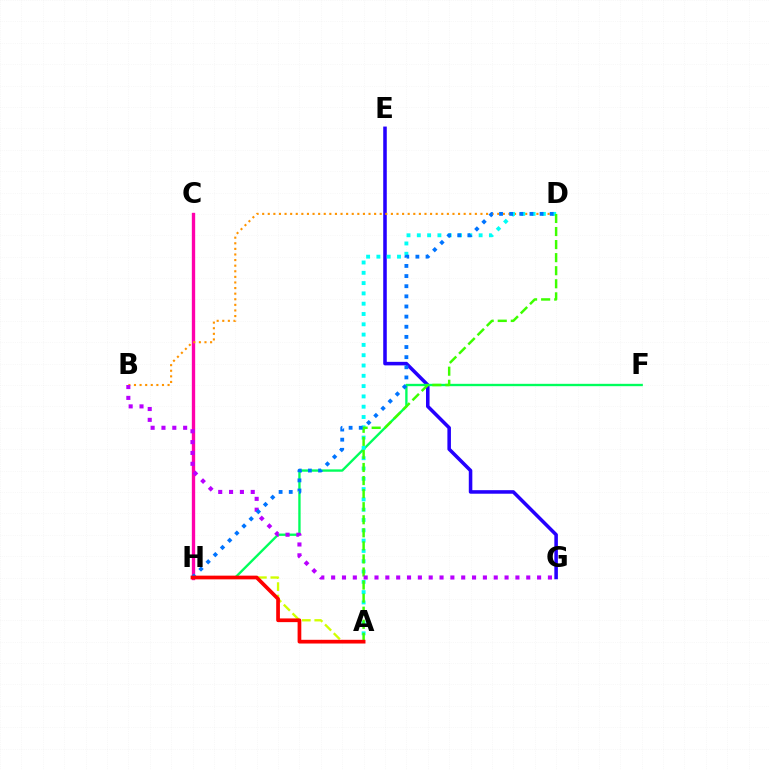{('E', 'G'): [{'color': '#2500ff', 'line_style': 'solid', 'thickness': 2.55}], ('C', 'H'): [{'color': '#ff00ac', 'line_style': 'solid', 'thickness': 2.41}], ('A', 'H'): [{'color': '#d1ff00', 'line_style': 'dashed', 'thickness': 1.68}, {'color': '#ff0000', 'line_style': 'solid', 'thickness': 2.67}], ('B', 'D'): [{'color': '#ff9400', 'line_style': 'dotted', 'thickness': 1.52}], ('F', 'H'): [{'color': '#00ff5c', 'line_style': 'solid', 'thickness': 1.69}], ('A', 'D'): [{'color': '#00fff6', 'line_style': 'dotted', 'thickness': 2.8}, {'color': '#3dff00', 'line_style': 'dashed', 'thickness': 1.77}], ('B', 'G'): [{'color': '#b900ff', 'line_style': 'dotted', 'thickness': 2.94}], ('D', 'H'): [{'color': '#0074ff', 'line_style': 'dotted', 'thickness': 2.75}]}